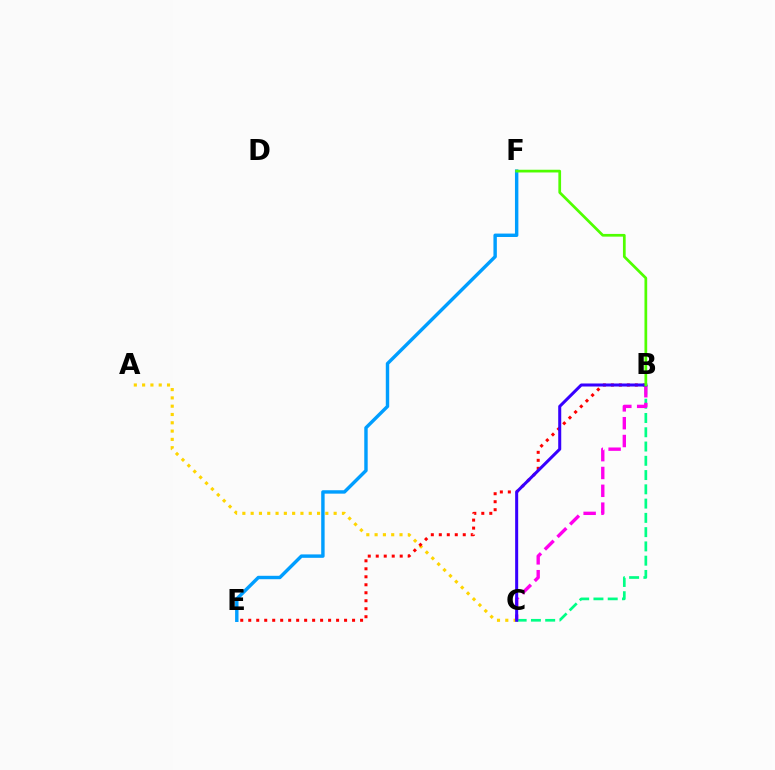{('A', 'C'): [{'color': '#ffd500', 'line_style': 'dotted', 'thickness': 2.25}], ('B', 'E'): [{'color': '#ff0000', 'line_style': 'dotted', 'thickness': 2.17}], ('B', 'C'): [{'color': '#00ff86', 'line_style': 'dashed', 'thickness': 1.94}, {'color': '#ff00ed', 'line_style': 'dashed', 'thickness': 2.42}, {'color': '#3700ff', 'line_style': 'solid', 'thickness': 2.18}], ('E', 'F'): [{'color': '#009eff', 'line_style': 'solid', 'thickness': 2.46}], ('B', 'F'): [{'color': '#4fff00', 'line_style': 'solid', 'thickness': 1.96}]}